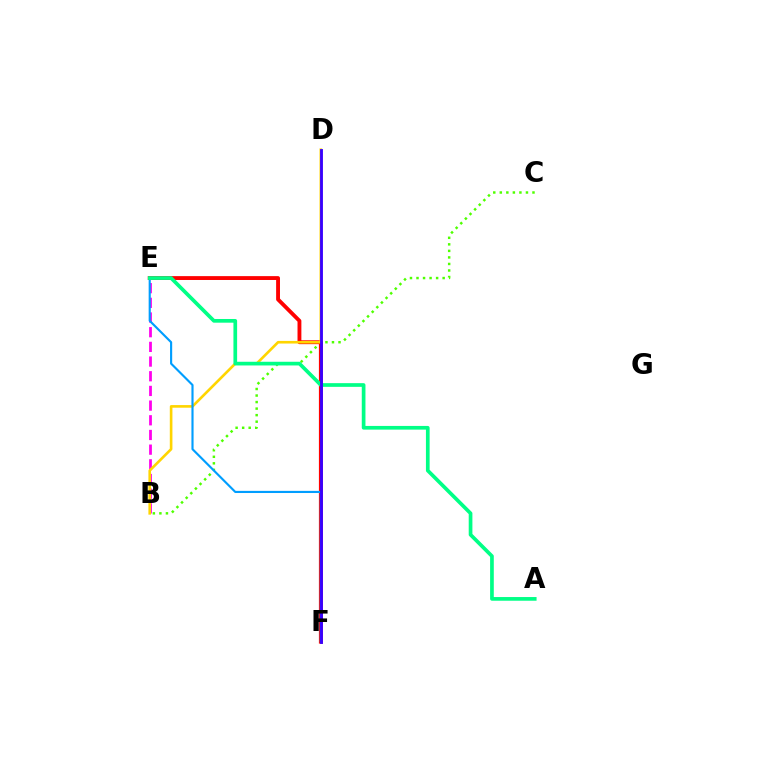{('B', 'E'): [{'color': '#ff00ed', 'line_style': 'dashed', 'thickness': 1.99}], ('B', 'C'): [{'color': '#4fff00', 'line_style': 'dotted', 'thickness': 1.78}], ('E', 'F'): [{'color': '#ff0000', 'line_style': 'solid', 'thickness': 2.78}, {'color': '#009eff', 'line_style': 'solid', 'thickness': 1.54}], ('B', 'D'): [{'color': '#ffd500', 'line_style': 'solid', 'thickness': 1.9}], ('A', 'E'): [{'color': '#00ff86', 'line_style': 'solid', 'thickness': 2.66}], ('D', 'F'): [{'color': '#3700ff', 'line_style': 'solid', 'thickness': 2.06}]}